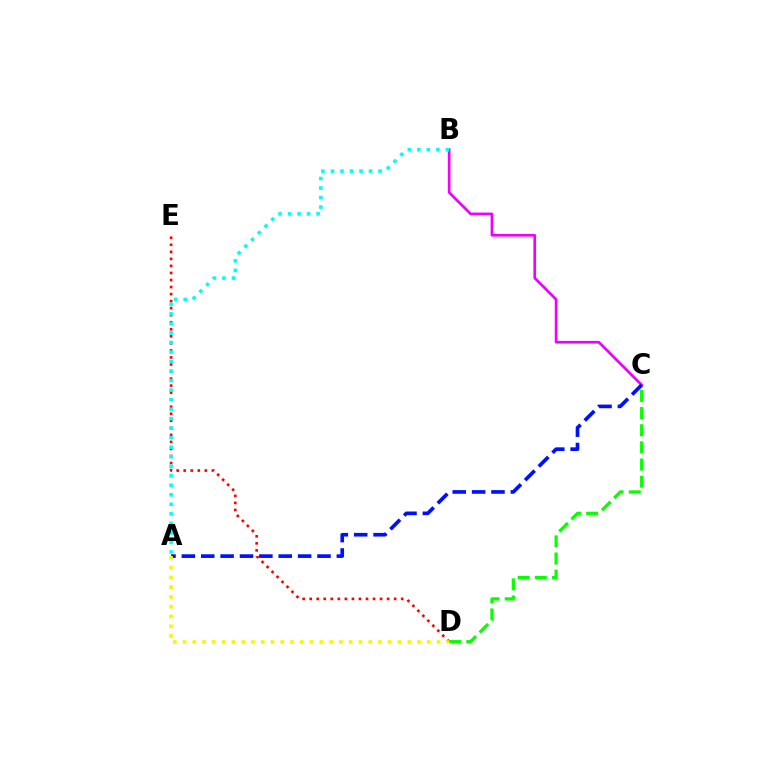{('D', 'E'): [{'color': '#ff0000', 'line_style': 'dotted', 'thickness': 1.91}], ('B', 'C'): [{'color': '#ee00ff', 'line_style': 'solid', 'thickness': 1.94}], ('A', 'C'): [{'color': '#0010ff', 'line_style': 'dashed', 'thickness': 2.63}], ('C', 'D'): [{'color': '#08ff00', 'line_style': 'dashed', 'thickness': 2.33}], ('A', 'B'): [{'color': '#00fff6', 'line_style': 'dotted', 'thickness': 2.59}], ('A', 'D'): [{'color': '#fcf500', 'line_style': 'dotted', 'thickness': 2.65}]}